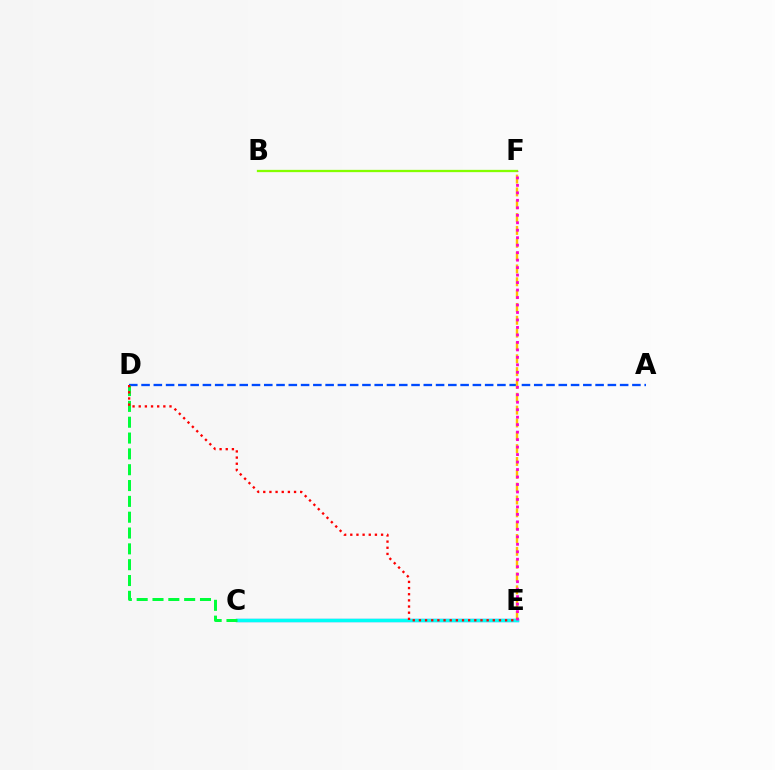{('B', 'F'): [{'color': '#84ff00', 'line_style': 'solid', 'thickness': 1.65}], ('A', 'D'): [{'color': '#004bff', 'line_style': 'dashed', 'thickness': 1.67}], ('C', 'E'): [{'color': '#7200ff', 'line_style': 'solid', 'thickness': 2.3}, {'color': '#00fff6', 'line_style': 'solid', 'thickness': 2.49}], ('C', 'D'): [{'color': '#00ff39', 'line_style': 'dashed', 'thickness': 2.15}], ('D', 'E'): [{'color': '#ff0000', 'line_style': 'dotted', 'thickness': 1.67}], ('E', 'F'): [{'color': '#ffbd00', 'line_style': 'dashed', 'thickness': 1.74}, {'color': '#ff00cf', 'line_style': 'dotted', 'thickness': 2.03}]}